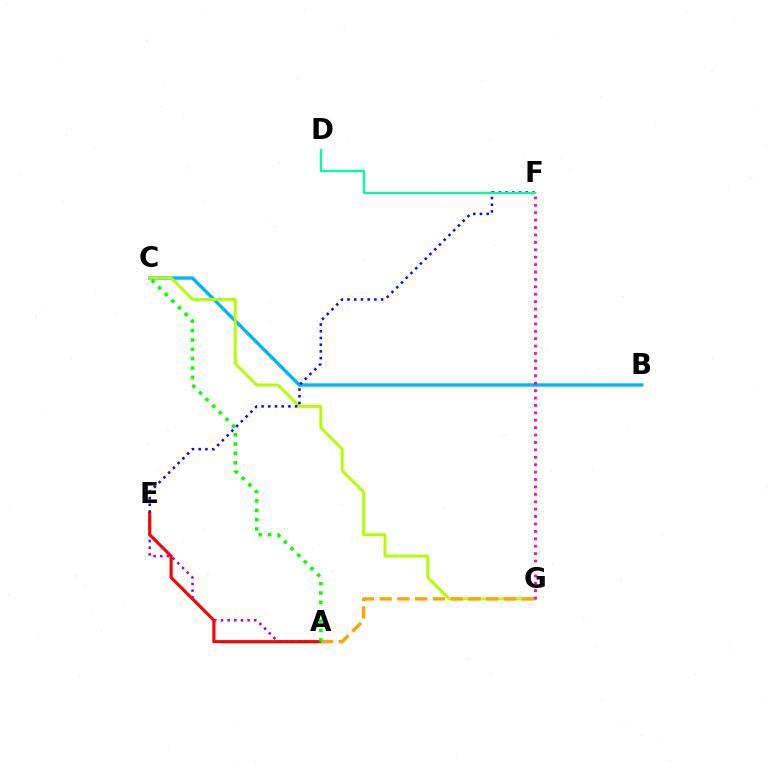{('A', 'E'): [{'color': '#9b00ff', 'line_style': 'dotted', 'thickness': 1.81}, {'color': '#ff0000', 'line_style': 'solid', 'thickness': 2.26}], ('B', 'C'): [{'color': '#00b5ff', 'line_style': 'solid', 'thickness': 2.41}], ('C', 'G'): [{'color': '#b3ff00', 'line_style': 'solid', 'thickness': 2.1}], ('A', 'G'): [{'color': '#ffa500', 'line_style': 'dashed', 'thickness': 2.41}], ('E', 'F'): [{'color': '#0010ff', 'line_style': 'dotted', 'thickness': 1.82}], ('A', 'C'): [{'color': '#08ff00', 'line_style': 'dotted', 'thickness': 2.55}], ('F', 'G'): [{'color': '#ff00bd', 'line_style': 'dotted', 'thickness': 2.01}], ('D', 'F'): [{'color': '#00ff9d', 'line_style': 'solid', 'thickness': 1.64}]}